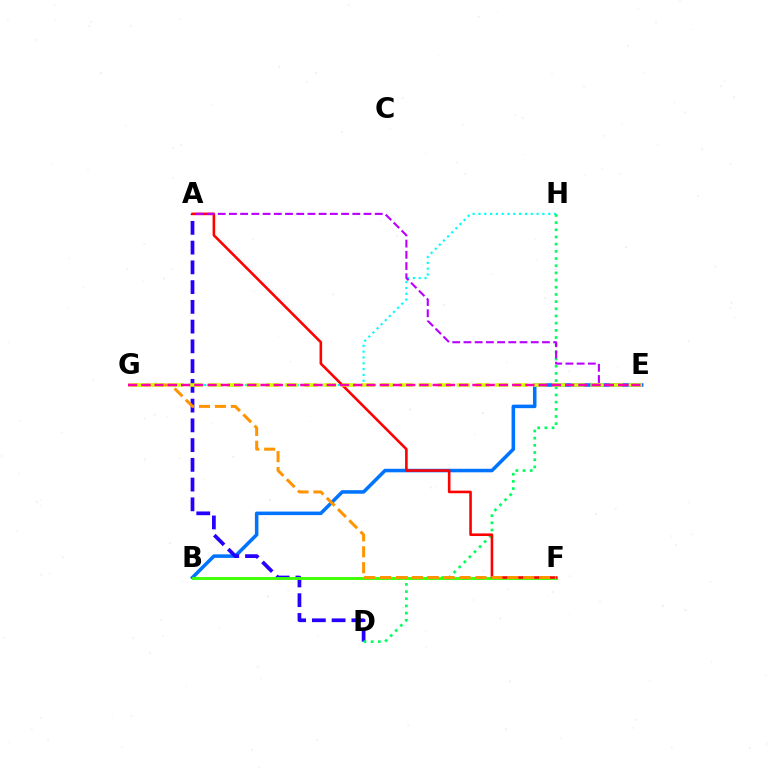{('B', 'E'): [{'color': '#0074ff', 'line_style': 'solid', 'thickness': 2.55}], ('G', 'H'): [{'color': '#00fff6', 'line_style': 'dotted', 'thickness': 1.58}], ('A', 'D'): [{'color': '#2500ff', 'line_style': 'dashed', 'thickness': 2.68}], ('D', 'H'): [{'color': '#00ff5c', 'line_style': 'dotted', 'thickness': 1.95}], ('B', 'F'): [{'color': '#3dff00', 'line_style': 'solid', 'thickness': 2.06}], ('A', 'F'): [{'color': '#ff0000', 'line_style': 'solid', 'thickness': 1.87}], ('F', 'G'): [{'color': '#ff9400', 'line_style': 'dashed', 'thickness': 2.16}], ('A', 'E'): [{'color': '#b900ff', 'line_style': 'dashed', 'thickness': 1.52}], ('E', 'G'): [{'color': '#d1ff00', 'line_style': 'dashed', 'thickness': 2.6}, {'color': '#ff00ac', 'line_style': 'dashed', 'thickness': 1.8}]}